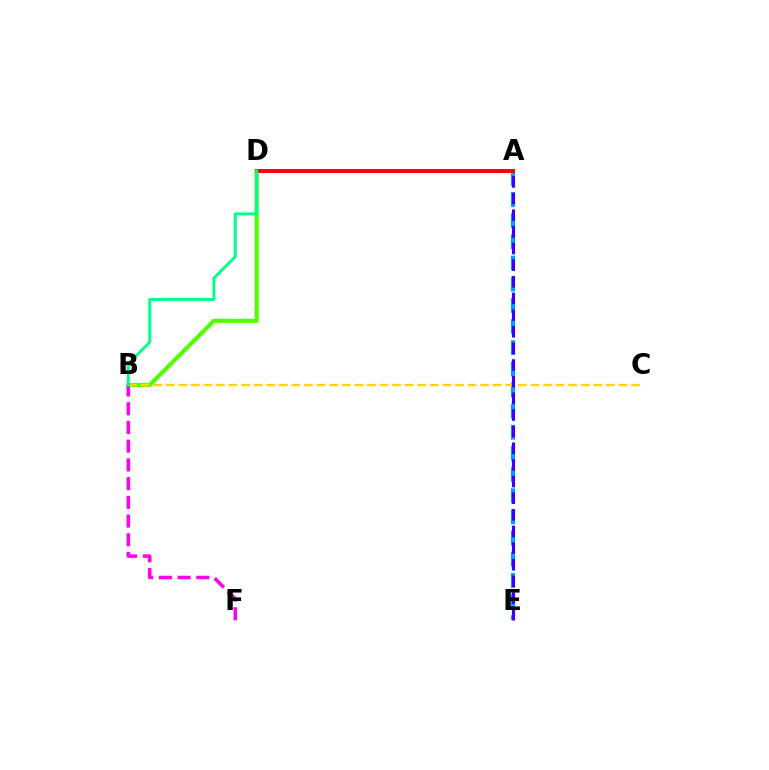{('B', 'D'): [{'color': '#4fff00', 'line_style': 'solid', 'thickness': 2.98}, {'color': '#00ff86', 'line_style': 'solid', 'thickness': 2.09}], ('A', 'E'): [{'color': '#009eff', 'line_style': 'dashed', 'thickness': 2.87}, {'color': '#3700ff', 'line_style': 'dashed', 'thickness': 2.26}], ('B', 'F'): [{'color': '#ff00ed', 'line_style': 'dashed', 'thickness': 2.54}], ('A', 'D'): [{'color': '#ff0000', 'line_style': 'solid', 'thickness': 2.84}], ('B', 'C'): [{'color': '#ffd500', 'line_style': 'dashed', 'thickness': 1.71}]}